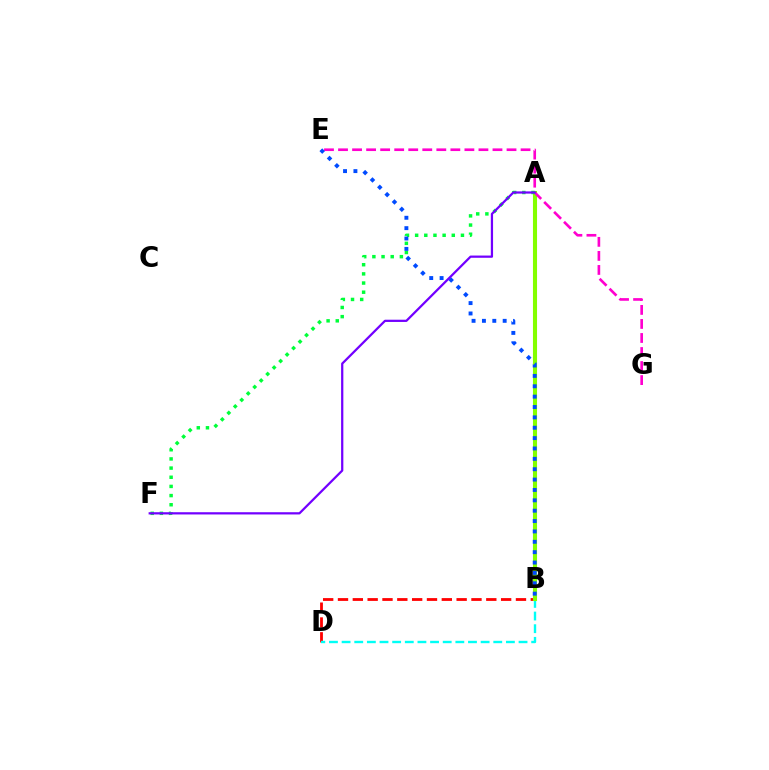{('A', 'B'): [{'color': '#ffbd00', 'line_style': 'solid', 'thickness': 1.71}, {'color': '#84ff00', 'line_style': 'solid', 'thickness': 2.94}], ('B', 'D'): [{'color': '#ff0000', 'line_style': 'dashed', 'thickness': 2.01}, {'color': '#00fff6', 'line_style': 'dashed', 'thickness': 1.72}], ('E', 'G'): [{'color': '#ff00cf', 'line_style': 'dashed', 'thickness': 1.91}], ('A', 'F'): [{'color': '#00ff39', 'line_style': 'dotted', 'thickness': 2.49}, {'color': '#7200ff', 'line_style': 'solid', 'thickness': 1.61}], ('B', 'E'): [{'color': '#004bff', 'line_style': 'dotted', 'thickness': 2.82}]}